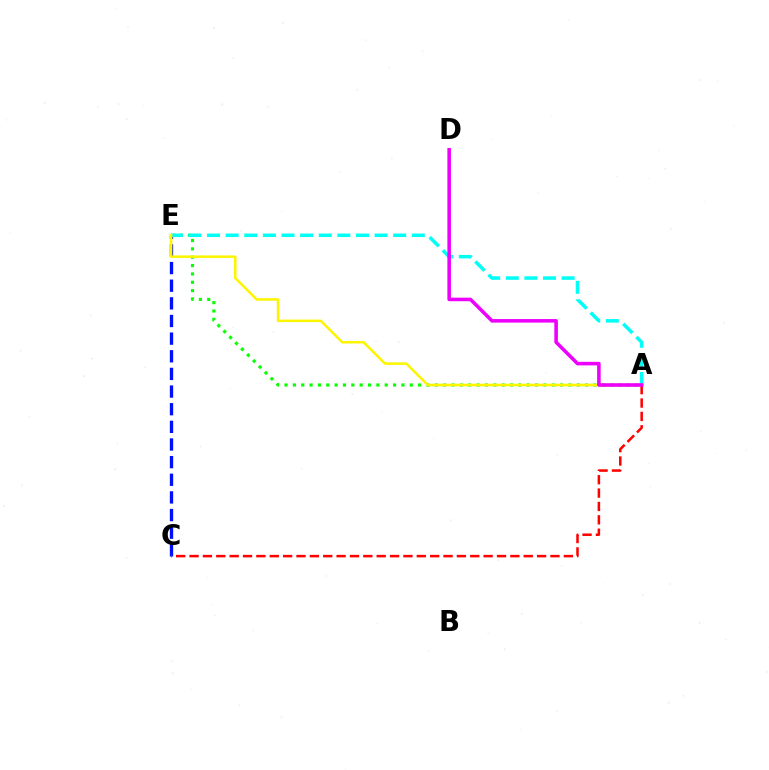{('A', 'E'): [{'color': '#08ff00', 'line_style': 'dotted', 'thickness': 2.27}, {'color': '#00fff6', 'line_style': 'dashed', 'thickness': 2.53}, {'color': '#fcf500', 'line_style': 'solid', 'thickness': 1.82}], ('C', 'E'): [{'color': '#0010ff', 'line_style': 'dashed', 'thickness': 2.4}], ('A', 'C'): [{'color': '#ff0000', 'line_style': 'dashed', 'thickness': 1.82}], ('A', 'D'): [{'color': '#ee00ff', 'line_style': 'solid', 'thickness': 2.56}]}